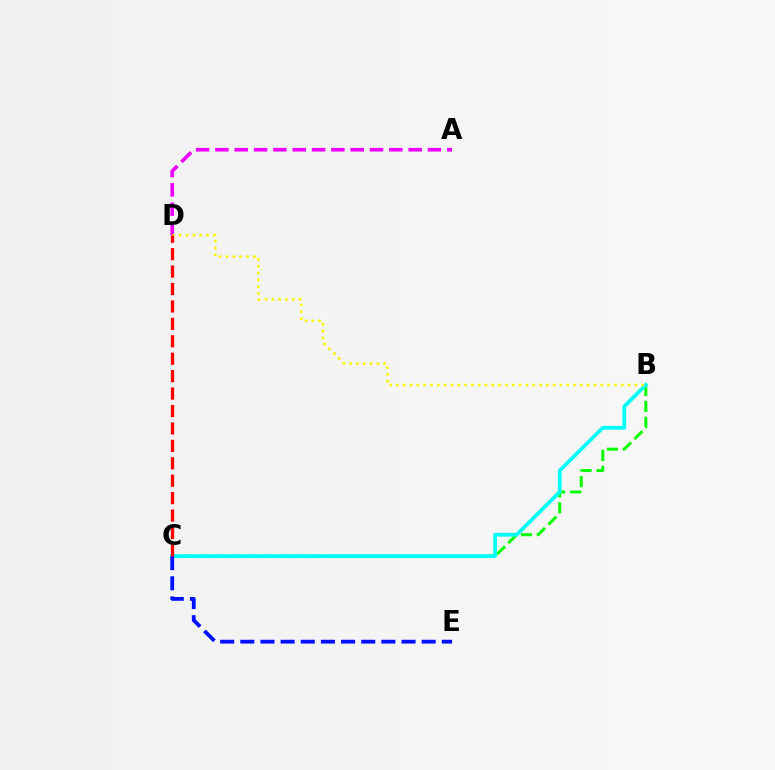{('B', 'C'): [{'color': '#08ff00', 'line_style': 'dashed', 'thickness': 2.16}, {'color': '#00fff6', 'line_style': 'solid', 'thickness': 2.72}], ('A', 'D'): [{'color': '#ee00ff', 'line_style': 'dashed', 'thickness': 2.63}], ('C', 'E'): [{'color': '#0010ff', 'line_style': 'dashed', 'thickness': 2.74}], ('B', 'D'): [{'color': '#fcf500', 'line_style': 'dotted', 'thickness': 1.85}], ('C', 'D'): [{'color': '#ff0000', 'line_style': 'dashed', 'thickness': 2.37}]}